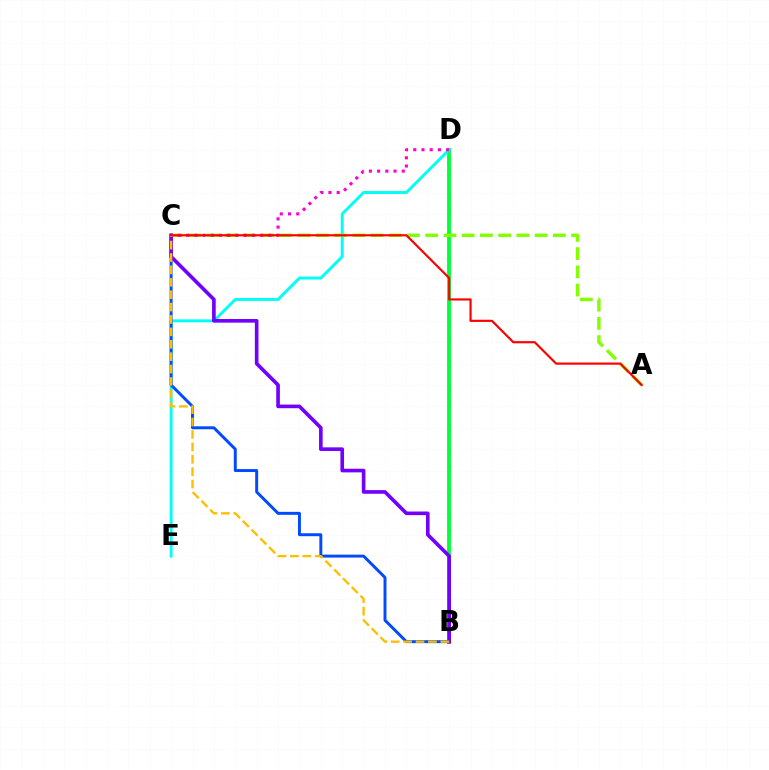{('B', 'D'): [{'color': '#00ff39', 'line_style': 'solid', 'thickness': 2.77}], ('D', 'E'): [{'color': '#00fff6', 'line_style': 'solid', 'thickness': 2.1}], ('B', 'C'): [{'color': '#004bff', 'line_style': 'solid', 'thickness': 2.12}, {'color': '#7200ff', 'line_style': 'solid', 'thickness': 2.62}, {'color': '#ffbd00', 'line_style': 'dashed', 'thickness': 1.68}], ('A', 'C'): [{'color': '#84ff00', 'line_style': 'dashed', 'thickness': 2.48}, {'color': '#ff0000', 'line_style': 'solid', 'thickness': 1.56}], ('C', 'D'): [{'color': '#ff00cf', 'line_style': 'dotted', 'thickness': 2.23}]}